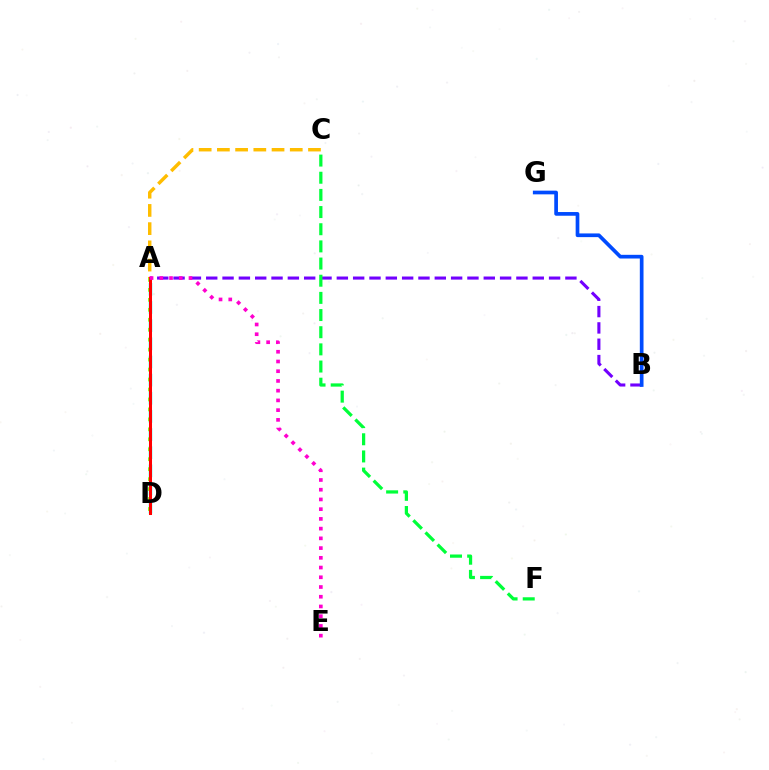{('A', 'C'): [{'color': '#ffbd00', 'line_style': 'dashed', 'thickness': 2.47}], ('A', 'B'): [{'color': '#7200ff', 'line_style': 'dashed', 'thickness': 2.22}], ('A', 'D'): [{'color': '#00fff6', 'line_style': 'dashed', 'thickness': 2.47}, {'color': '#84ff00', 'line_style': 'dotted', 'thickness': 2.71}, {'color': '#ff0000', 'line_style': 'solid', 'thickness': 2.18}], ('C', 'F'): [{'color': '#00ff39', 'line_style': 'dashed', 'thickness': 2.33}], ('B', 'G'): [{'color': '#004bff', 'line_style': 'solid', 'thickness': 2.66}], ('A', 'E'): [{'color': '#ff00cf', 'line_style': 'dotted', 'thickness': 2.64}]}